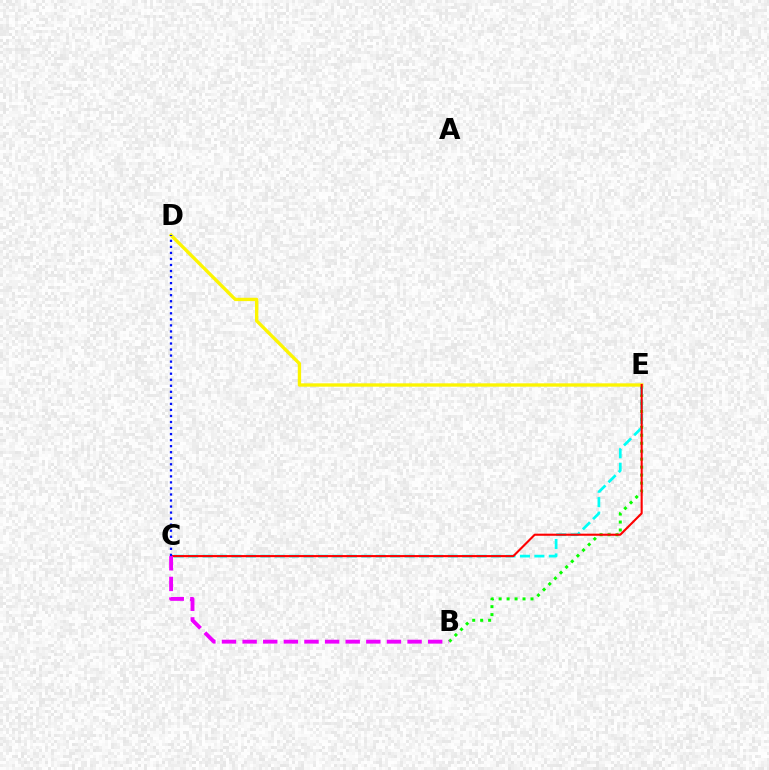{('B', 'E'): [{'color': '#08ff00', 'line_style': 'dotted', 'thickness': 2.17}], ('C', 'E'): [{'color': '#00fff6', 'line_style': 'dashed', 'thickness': 1.96}, {'color': '#ff0000', 'line_style': 'solid', 'thickness': 1.52}], ('D', 'E'): [{'color': '#fcf500', 'line_style': 'solid', 'thickness': 2.41}], ('B', 'C'): [{'color': '#ee00ff', 'line_style': 'dashed', 'thickness': 2.8}], ('C', 'D'): [{'color': '#0010ff', 'line_style': 'dotted', 'thickness': 1.64}]}